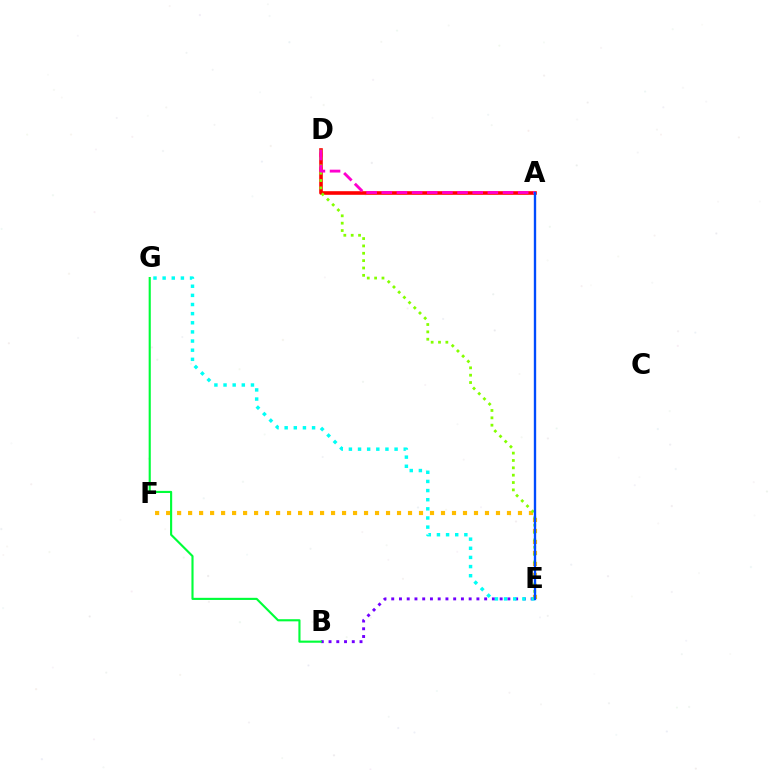{('E', 'F'): [{'color': '#ffbd00', 'line_style': 'dotted', 'thickness': 2.99}], ('A', 'D'): [{'color': '#ff0000', 'line_style': 'solid', 'thickness': 2.6}, {'color': '#ff00cf', 'line_style': 'dashed', 'thickness': 2.06}], ('B', 'E'): [{'color': '#7200ff', 'line_style': 'dotted', 'thickness': 2.1}], ('E', 'G'): [{'color': '#00fff6', 'line_style': 'dotted', 'thickness': 2.48}], ('D', 'E'): [{'color': '#84ff00', 'line_style': 'dotted', 'thickness': 2.0}], ('A', 'E'): [{'color': '#004bff', 'line_style': 'solid', 'thickness': 1.7}], ('B', 'G'): [{'color': '#00ff39', 'line_style': 'solid', 'thickness': 1.54}]}